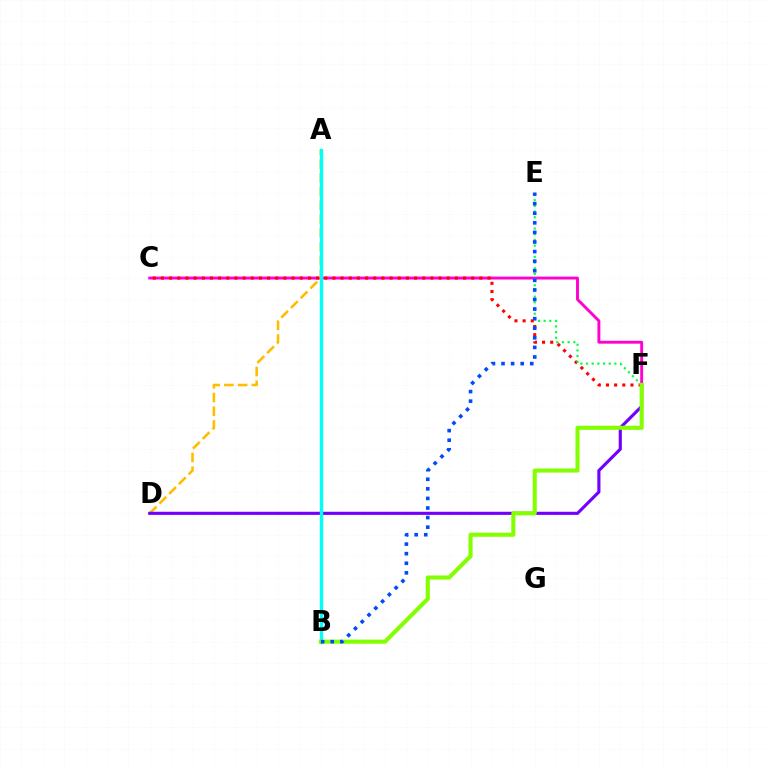{('C', 'F'): [{'color': '#ff00cf', 'line_style': 'solid', 'thickness': 2.09}, {'color': '#ff0000', 'line_style': 'dotted', 'thickness': 2.22}], ('A', 'D'): [{'color': '#ffbd00', 'line_style': 'dashed', 'thickness': 1.87}], ('E', 'F'): [{'color': '#00ff39', 'line_style': 'dotted', 'thickness': 1.54}], ('D', 'F'): [{'color': '#7200ff', 'line_style': 'solid', 'thickness': 2.25}], ('A', 'B'): [{'color': '#00fff6', 'line_style': 'solid', 'thickness': 2.43}], ('B', 'F'): [{'color': '#84ff00', 'line_style': 'solid', 'thickness': 2.95}], ('B', 'E'): [{'color': '#004bff', 'line_style': 'dotted', 'thickness': 2.6}]}